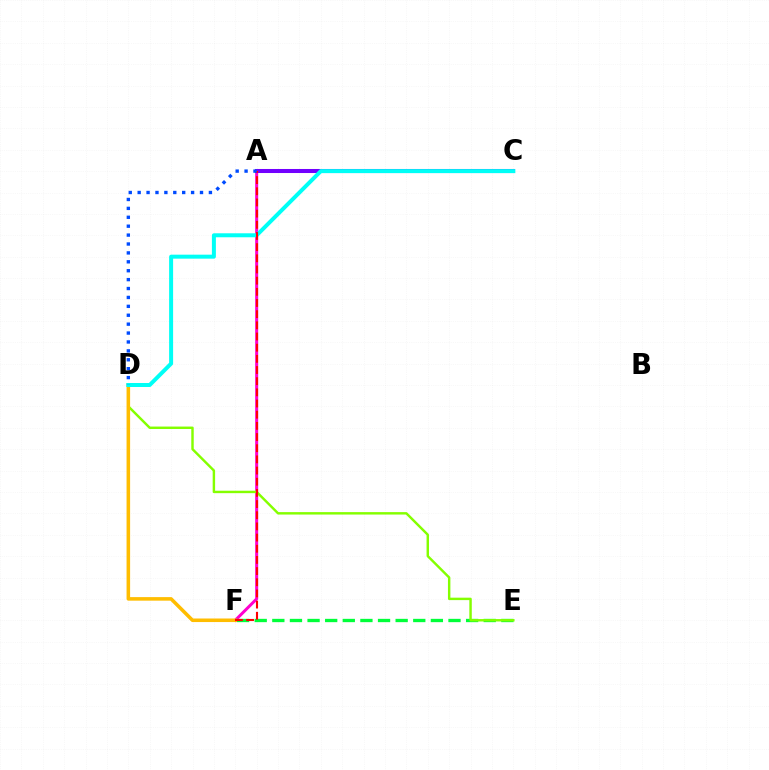{('A', 'F'): [{'color': '#ff00cf', 'line_style': 'solid', 'thickness': 2.16}, {'color': '#ff0000', 'line_style': 'dashed', 'thickness': 1.52}], ('E', 'F'): [{'color': '#00ff39', 'line_style': 'dashed', 'thickness': 2.39}], ('A', 'C'): [{'color': '#7200ff', 'line_style': 'solid', 'thickness': 2.91}], ('D', 'E'): [{'color': '#84ff00', 'line_style': 'solid', 'thickness': 1.75}], ('D', 'F'): [{'color': '#ffbd00', 'line_style': 'solid', 'thickness': 2.56}], ('C', 'D'): [{'color': '#00fff6', 'line_style': 'solid', 'thickness': 2.87}], ('A', 'D'): [{'color': '#004bff', 'line_style': 'dotted', 'thickness': 2.42}]}